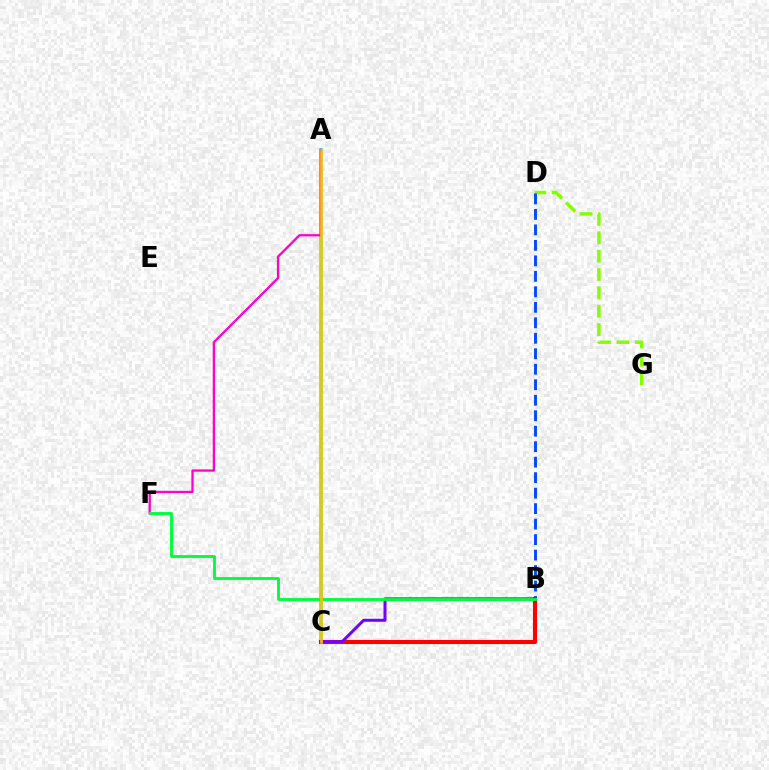{('D', 'G'): [{'color': '#84ff00', 'line_style': 'dashed', 'thickness': 2.49}], ('A', 'C'): [{'color': '#00fff6', 'line_style': 'solid', 'thickness': 2.62}, {'color': '#ffbd00', 'line_style': 'solid', 'thickness': 1.88}], ('B', 'C'): [{'color': '#ff0000', 'line_style': 'solid', 'thickness': 2.95}, {'color': '#7200ff', 'line_style': 'solid', 'thickness': 2.17}], ('A', 'F'): [{'color': '#ff00cf', 'line_style': 'solid', 'thickness': 1.65}], ('B', 'D'): [{'color': '#004bff', 'line_style': 'dashed', 'thickness': 2.1}], ('B', 'F'): [{'color': '#00ff39', 'line_style': 'solid', 'thickness': 2.07}]}